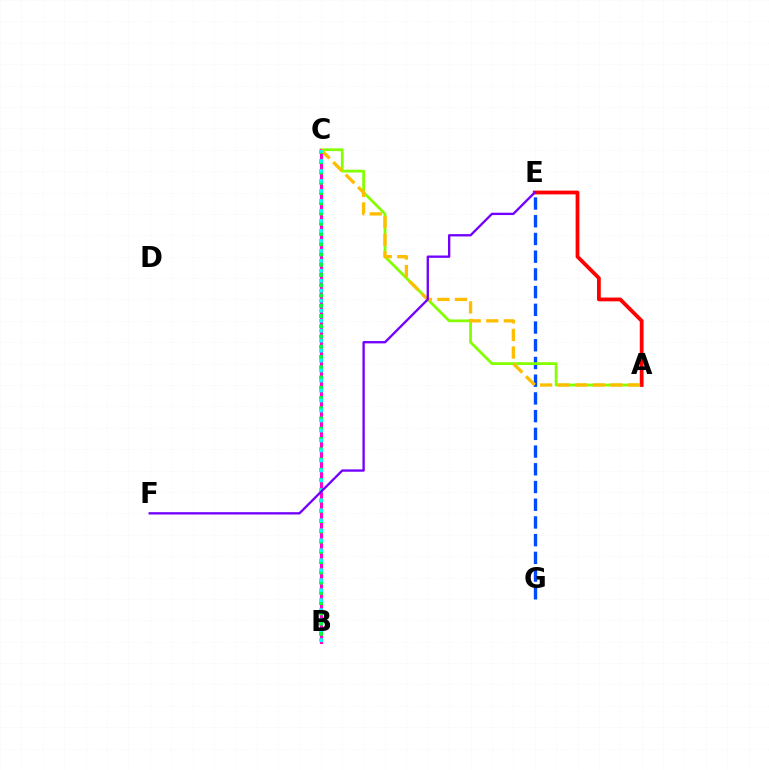{('E', 'G'): [{'color': '#004bff', 'line_style': 'dashed', 'thickness': 2.41}], ('A', 'C'): [{'color': '#84ff00', 'line_style': 'solid', 'thickness': 1.99}, {'color': '#ffbd00', 'line_style': 'dashed', 'thickness': 2.39}], ('A', 'E'): [{'color': '#ff0000', 'line_style': 'solid', 'thickness': 2.72}], ('B', 'C'): [{'color': '#ff00cf', 'line_style': 'solid', 'thickness': 2.2}, {'color': '#00ff39', 'line_style': 'dotted', 'thickness': 2.79}, {'color': '#00fff6', 'line_style': 'dotted', 'thickness': 2.71}], ('E', 'F'): [{'color': '#7200ff', 'line_style': 'solid', 'thickness': 1.68}]}